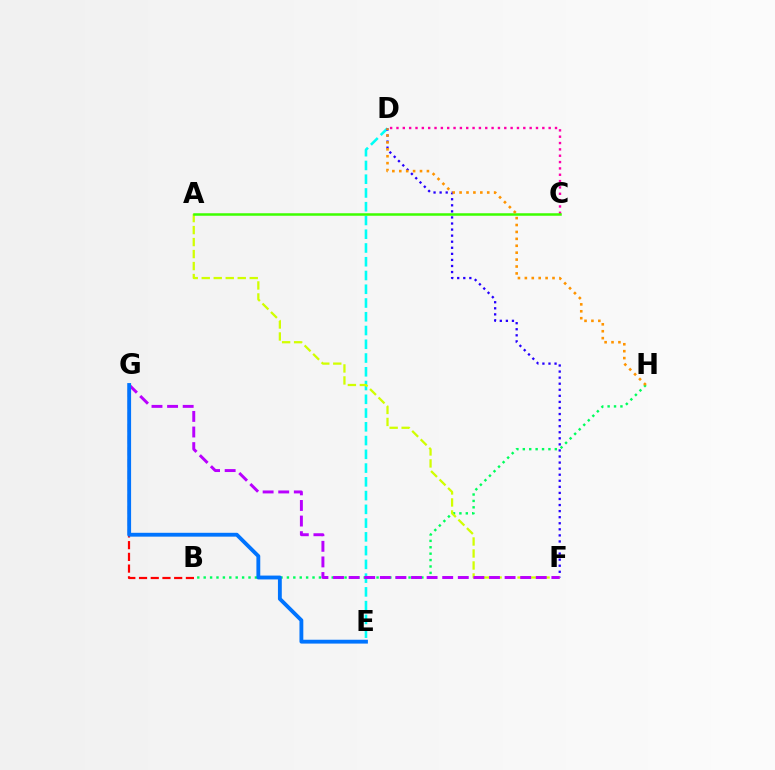{('B', 'H'): [{'color': '#00ff5c', 'line_style': 'dotted', 'thickness': 1.74}], ('D', 'E'): [{'color': '#00fff6', 'line_style': 'dashed', 'thickness': 1.87}], ('D', 'F'): [{'color': '#2500ff', 'line_style': 'dotted', 'thickness': 1.65}], ('C', 'D'): [{'color': '#ff00ac', 'line_style': 'dotted', 'thickness': 1.72}], ('A', 'F'): [{'color': '#d1ff00', 'line_style': 'dashed', 'thickness': 1.63}], ('F', 'G'): [{'color': '#b900ff', 'line_style': 'dashed', 'thickness': 2.12}], ('A', 'C'): [{'color': '#3dff00', 'line_style': 'solid', 'thickness': 1.81}], ('D', 'H'): [{'color': '#ff9400', 'line_style': 'dotted', 'thickness': 1.88}], ('B', 'G'): [{'color': '#ff0000', 'line_style': 'dashed', 'thickness': 1.59}], ('E', 'G'): [{'color': '#0074ff', 'line_style': 'solid', 'thickness': 2.77}]}